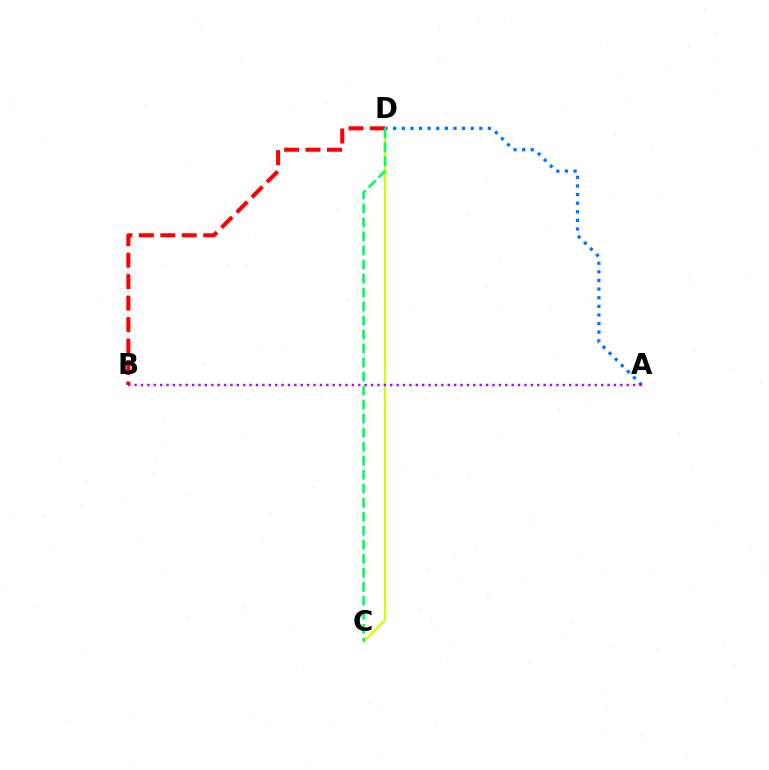{('A', 'D'): [{'color': '#0074ff', 'line_style': 'dotted', 'thickness': 2.34}], ('C', 'D'): [{'color': '#d1ff00', 'line_style': 'solid', 'thickness': 1.6}, {'color': '#00ff5c', 'line_style': 'dashed', 'thickness': 1.9}], ('A', 'B'): [{'color': '#b900ff', 'line_style': 'dotted', 'thickness': 1.74}], ('B', 'D'): [{'color': '#ff0000', 'line_style': 'dashed', 'thickness': 2.92}]}